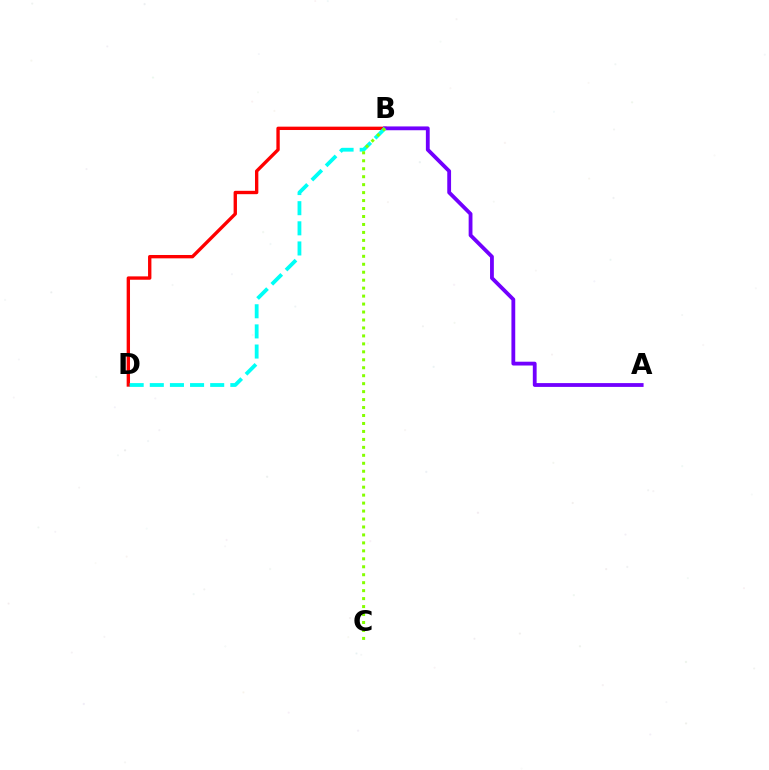{('B', 'D'): [{'color': '#ff0000', 'line_style': 'solid', 'thickness': 2.42}, {'color': '#00fff6', 'line_style': 'dashed', 'thickness': 2.74}], ('A', 'B'): [{'color': '#7200ff', 'line_style': 'solid', 'thickness': 2.74}], ('B', 'C'): [{'color': '#84ff00', 'line_style': 'dotted', 'thickness': 2.16}]}